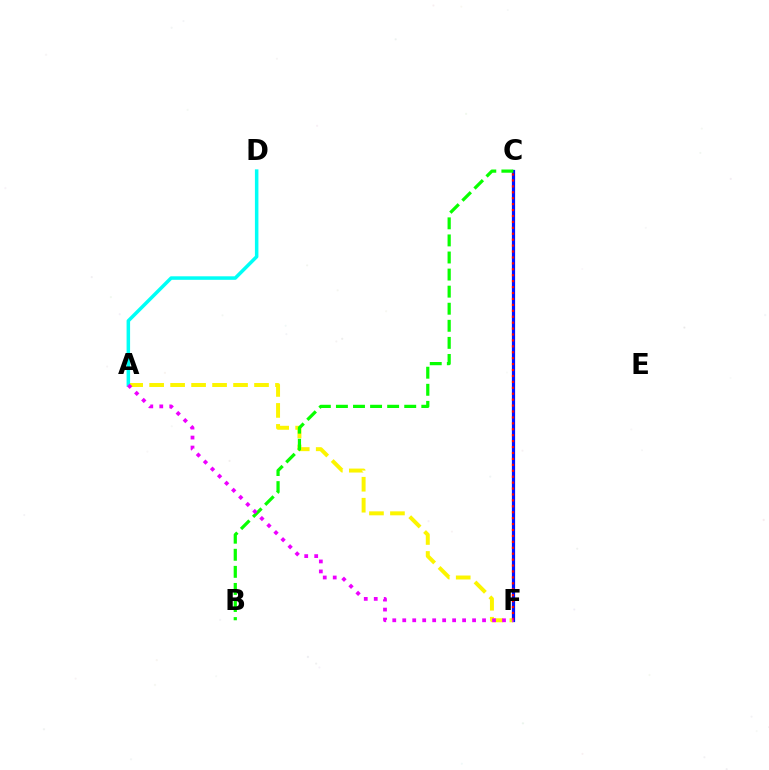{('C', 'F'): [{'color': '#0010ff', 'line_style': 'solid', 'thickness': 2.31}, {'color': '#ff0000', 'line_style': 'dotted', 'thickness': 1.61}], ('A', 'F'): [{'color': '#fcf500', 'line_style': 'dashed', 'thickness': 2.85}, {'color': '#ee00ff', 'line_style': 'dotted', 'thickness': 2.71}], ('A', 'D'): [{'color': '#00fff6', 'line_style': 'solid', 'thickness': 2.53}], ('B', 'C'): [{'color': '#08ff00', 'line_style': 'dashed', 'thickness': 2.32}]}